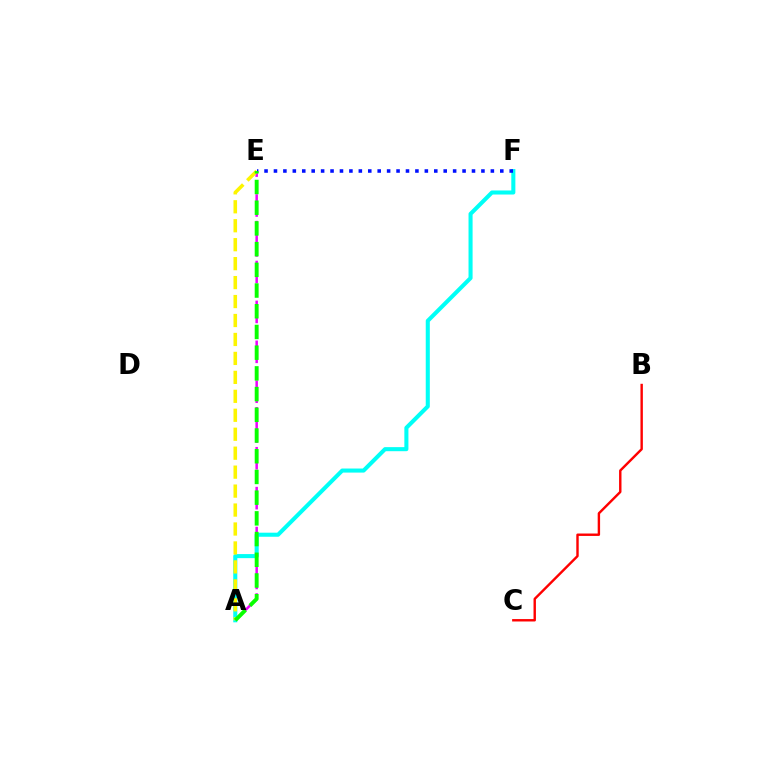{('A', 'E'): [{'color': '#ee00ff', 'line_style': 'dashed', 'thickness': 1.81}, {'color': '#fcf500', 'line_style': 'dashed', 'thickness': 2.57}, {'color': '#08ff00', 'line_style': 'dashed', 'thickness': 2.81}], ('A', 'F'): [{'color': '#00fff6', 'line_style': 'solid', 'thickness': 2.93}], ('E', 'F'): [{'color': '#0010ff', 'line_style': 'dotted', 'thickness': 2.56}], ('B', 'C'): [{'color': '#ff0000', 'line_style': 'solid', 'thickness': 1.74}]}